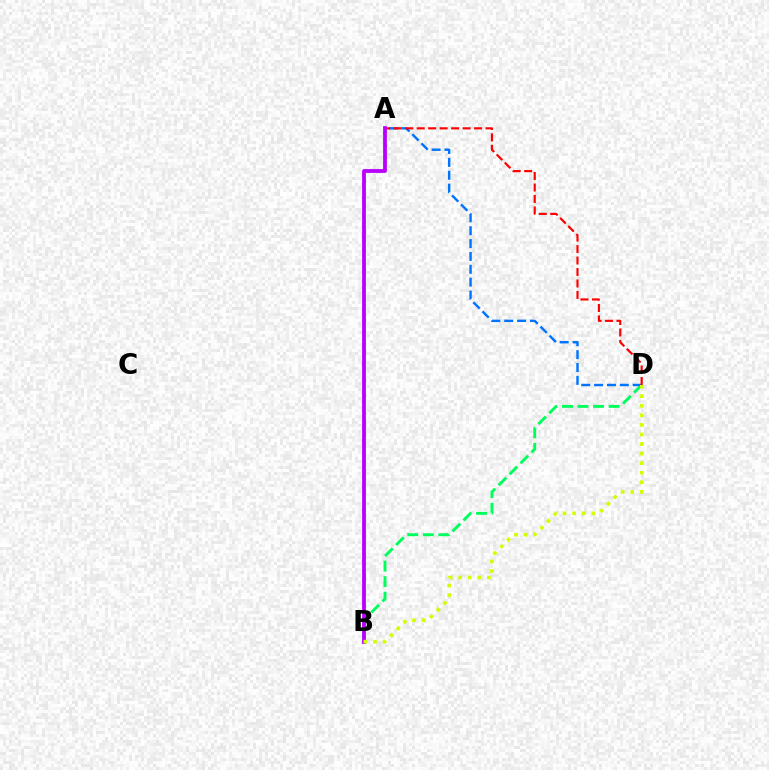{('B', 'D'): [{'color': '#00ff5c', 'line_style': 'dashed', 'thickness': 2.11}, {'color': '#d1ff00', 'line_style': 'dotted', 'thickness': 2.6}], ('A', 'D'): [{'color': '#0074ff', 'line_style': 'dashed', 'thickness': 1.75}, {'color': '#ff0000', 'line_style': 'dashed', 'thickness': 1.56}], ('A', 'B'): [{'color': '#b900ff', 'line_style': 'solid', 'thickness': 2.73}]}